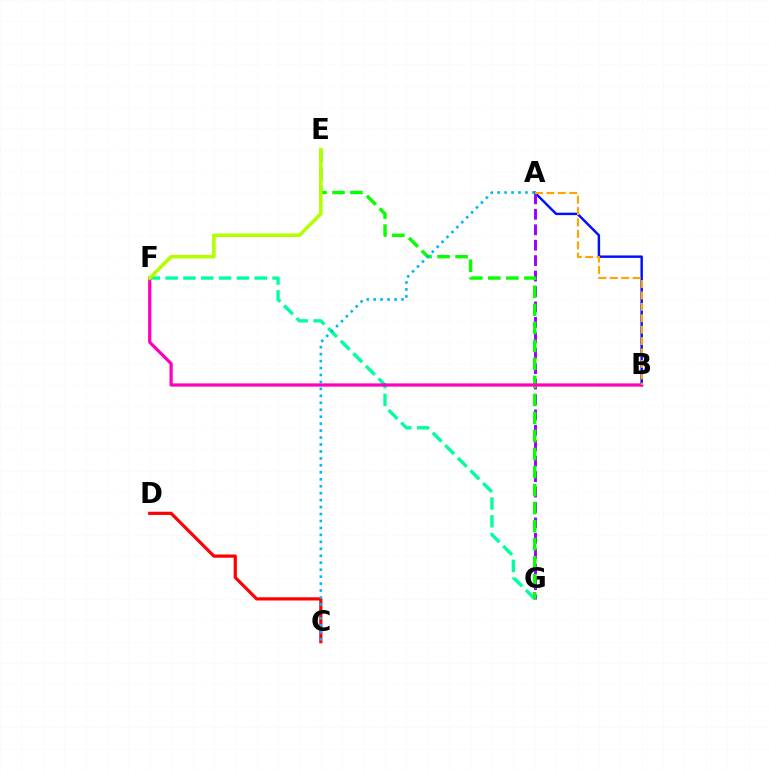{('F', 'G'): [{'color': '#00ff9d', 'line_style': 'dashed', 'thickness': 2.42}], ('A', 'B'): [{'color': '#0010ff', 'line_style': 'solid', 'thickness': 1.77}, {'color': '#ffa500', 'line_style': 'dashed', 'thickness': 1.55}], ('A', 'G'): [{'color': '#9b00ff', 'line_style': 'dashed', 'thickness': 2.1}], ('C', 'D'): [{'color': '#ff0000', 'line_style': 'solid', 'thickness': 2.31}], ('E', 'G'): [{'color': '#08ff00', 'line_style': 'dashed', 'thickness': 2.45}], ('B', 'F'): [{'color': '#ff00bd', 'line_style': 'solid', 'thickness': 2.34}], ('E', 'F'): [{'color': '#b3ff00', 'line_style': 'solid', 'thickness': 2.57}], ('A', 'C'): [{'color': '#00b5ff', 'line_style': 'dotted', 'thickness': 1.89}]}